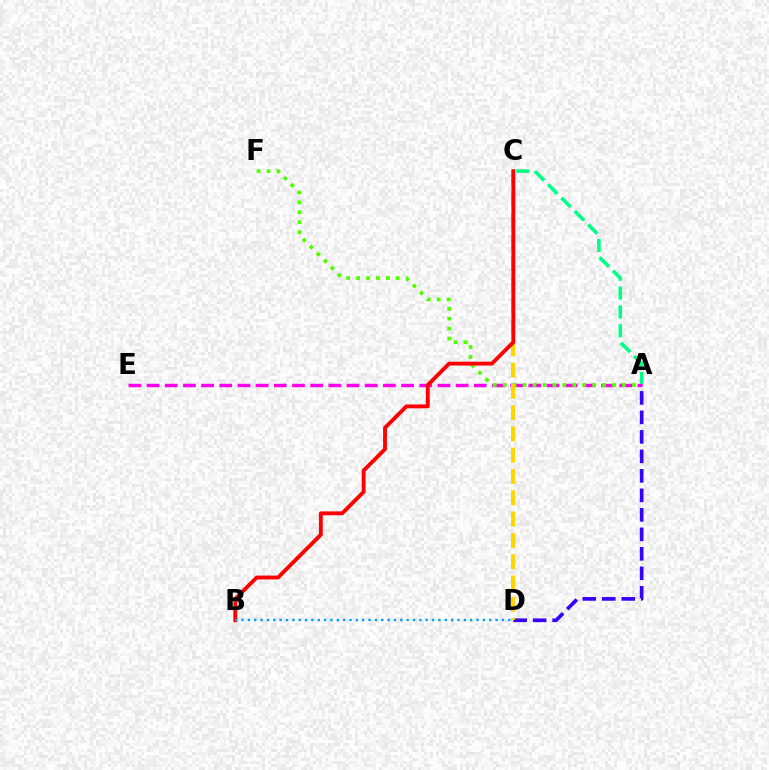{('A', 'C'): [{'color': '#00ff86', 'line_style': 'dashed', 'thickness': 2.56}], ('A', 'D'): [{'color': '#3700ff', 'line_style': 'dashed', 'thickness': 2.65}], ('A', 'E'): [{'color': '#ff00ed', 'line_style': 'dashed', 'thickness': 2.47}], ('A', 'F'): [{'color': '#4fff00', 'line_style': 'dotted', 'thickness': 2.7}], ('C', 'D'): [{'color': '#ffd500', 'line_style': 'dashed', 'thickness': 2.89}], ('B', 'C'): [{'color': '#ff0000', 'line_style': 'solid', 'thickness': 2.77}], ('B', 'D'): [{'color': '#009eff', 'line_style': 'dotted', 'thickness': 1.73}]}